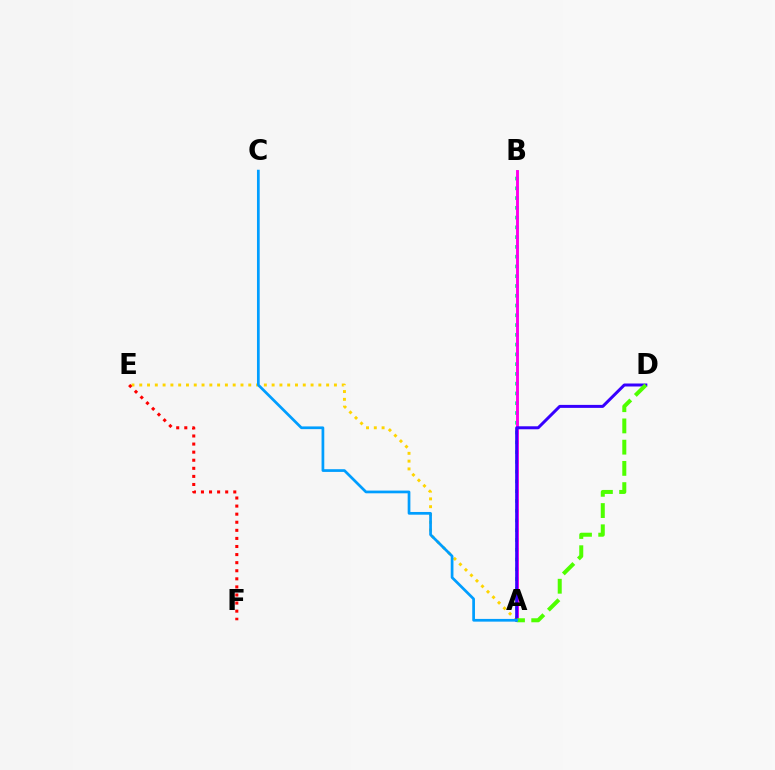{('A', 'B'): [{'color': '#00ff86', 'line_style': 'dotted', 'thickness': 2.65}, {'color': '#ff00ed', 'line_style': 'solid', 'thickness': 2.09}], ('A', 'E'): [{'color': '#ffd500', 'line_style': 'dotted', 'thickness': 2.12}], ('E', 'F'): [{'color': '#ff0000', 'line_style': 'dotted', 'thickness': 2.2}], ('A', 'D'): [{'color': '#3700ff', 'line_style': 'solid', 'thickness': 2.15}, {'color': '#4fff00', 'line_style': 'dashed', 'thickness': 2.88}], ('A', 'C'): [{'color': '#009eff', 'line_style': 'solid', 'thickness': 1.96}]}